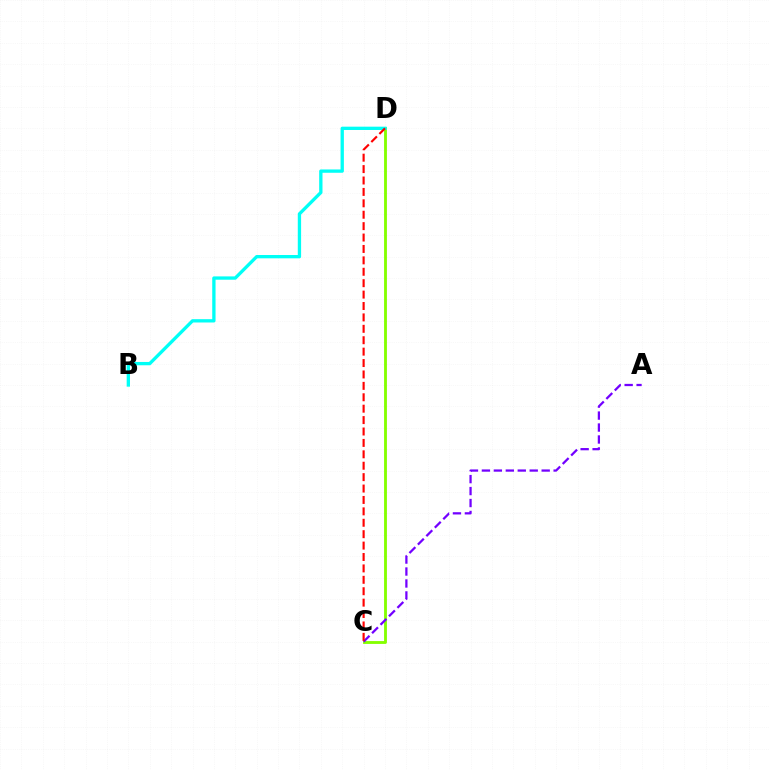{('C', 'D'): [{'color': '#84ff00', 'line_style': 'solid', 'thickness': 2.05}, {'color': '#ff0000', 'line_style': 'dashed', 'thickness': 1.55}], ('B', 'D'): [{'color': '#00fff6', 'line_style': 'solid', 'thickness': 2.39}], ('A', 'C'): [{'color': '#7200ff', 'line_style': 'dashed', 'thickness': 1.62}]}